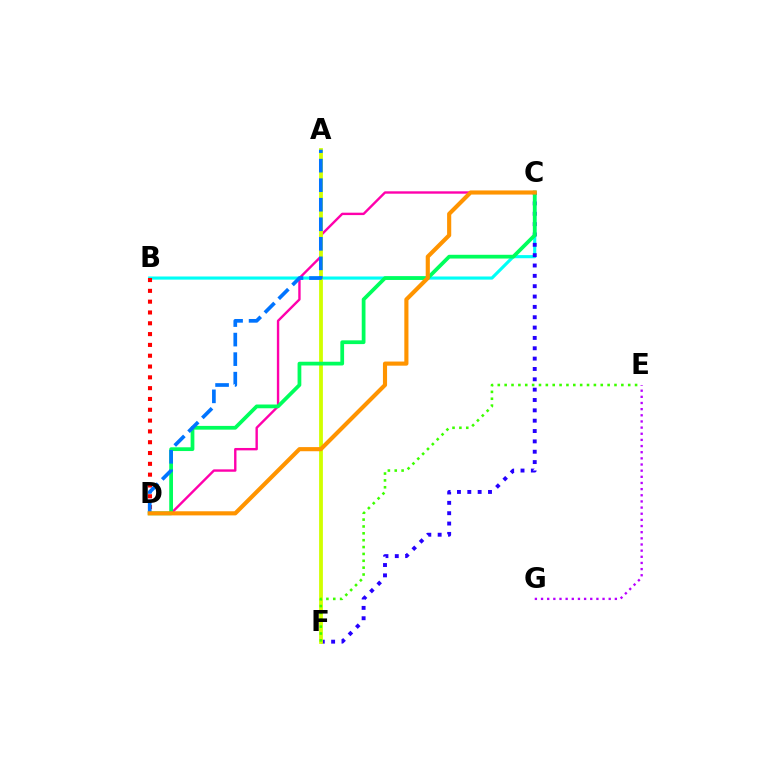{('B', 'C'): [{'color': '#00fff6', 'line_style': 'solid', 'thickness': 2.26}], ('E', 'G'): [{'color': '#b900ff', 'line_style': 'dotted', 'thickness': 1.67}], ('C', 'D'): [{'color': '#ff00ac', 'line_style': 'solid', 'thickness': 1.72}, {'color': '#00ff5c', 'line_style': 'solid', 'thickness': 2.7}, {'color': '#ff9400', 'line_style': 'solid', 'thickness': 2.97}], ('C', 'F'): [{'color': '#2500ff', 'line_style': 'dotted', 'thickness': 2.81}], ('A', 'F'): [{'color': '#d1ff00', 'line_style': 'solid', 'thickness': 2.73}], ('B', 'D'): [{'color': '#ff0000', 'line_style': 'dotted', 'thickness': 2.94}], ('A', 'D'): [{'color': '#0074ff', 'line_style': 'dashed', 'thickness': 2.65}], ('E', 'F'): [{'color': '#3dff00', 'line_style': 'dotted', 'thickness': 1.87}]}